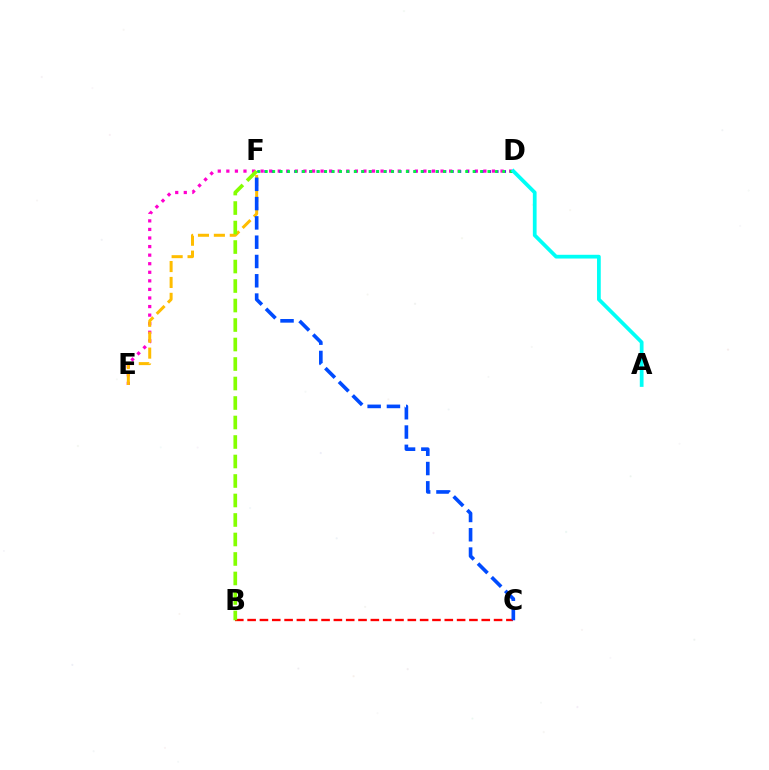{('D', 'E'): [{'color': '#ff00cf', 'line_style': 'dotted', 'thickness': 2.33}], ('E', 'F'): [{'color': '#ffbd00', 'line_style': 'dashed', 'thickness': 2.16}], ('B', 'C'): [{'color': '#ff0000', 'line_style': 'dashed', 'thickness': 1.67}], ('D', 'F'): [{'color': '#7200ff', 'line_style': 'dotted', 'thickness': 2.03}, {'color': '#00ff39', 'line_style': 'dotted', 'thickness': 2.02}], ('C', 'F'): [{'color': '#004bff', 'line_style': 'dashed', 'thickness': 2.62}], ('A', 'D'): [{'color': '#00fff6', 'line_style': 'solid', 'thickness': 2.7}], ('B', 'F'): [{'color': '#84ff00', 'line_style': 'dashed', 'thickness': 2.65}]}